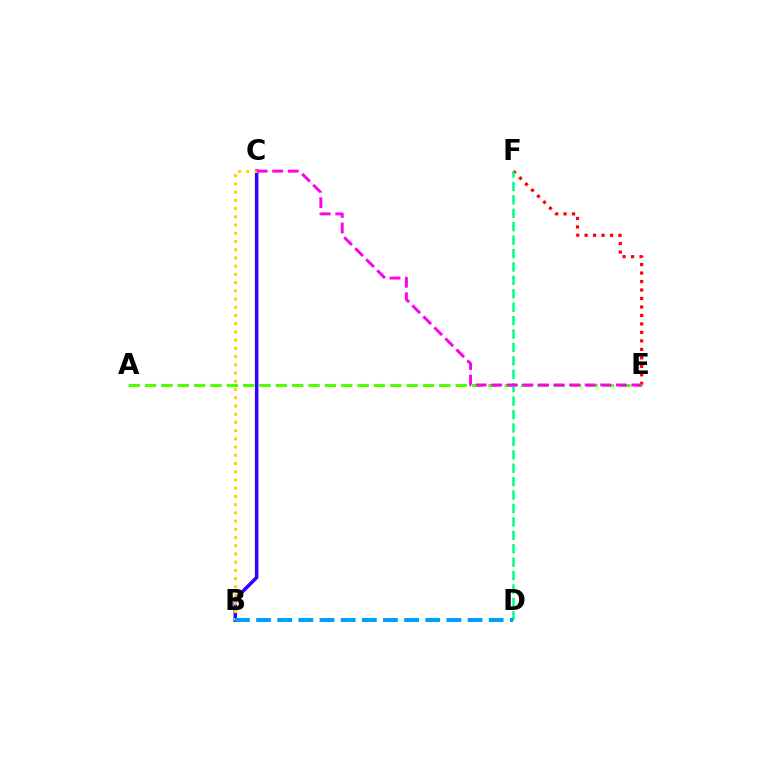{('E', 'F'): [{'color': '#ff0000', 'line_style': 'dotted', 'thickness': 2.3}], ('A', 'E'): [{'color': '#4fff00', 'line_style': 'dashed', 'thickness': 2.22}], ('D', 'F'): [{'color': '#00ff86', 'line_style': 'dashed', 'thickness': 1.82}], ('B', 'C'): [{'color': '#3700ff', 'line_style': 'solid', 'thickness': 2.55}, {'color': '#ffd500', 'line_style': 'dotted', 'thickness': 2.23}], ('C', 'E'): [{'color': '#ff00ed', 'line_style': 'dashed', 'thickness': 2.11}], ('B', 'D'): [{'color': '#009eff', 'line_style': 'dashed', 'thickness': 2.87}]}